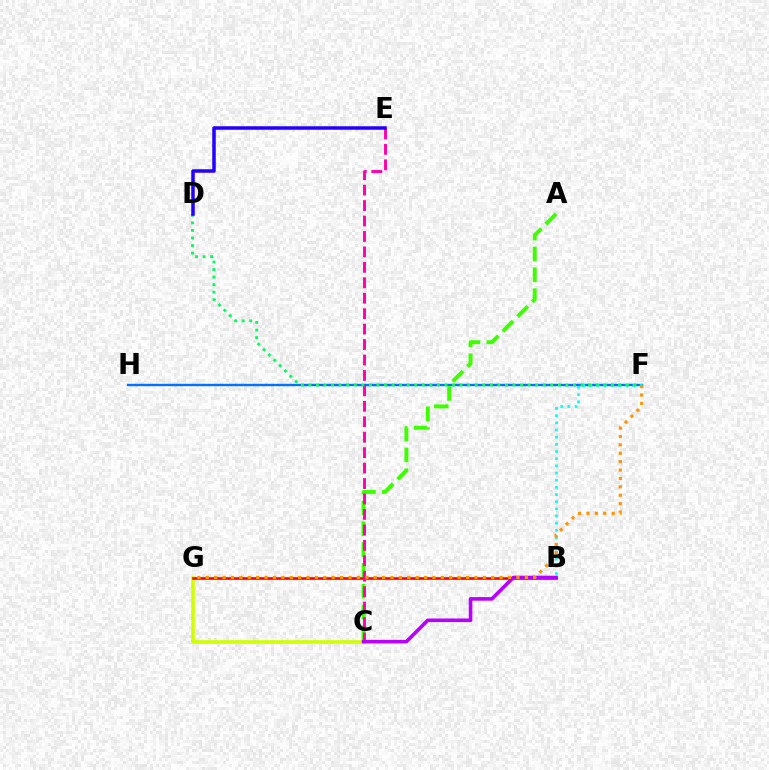{('F', 'H'): [{'color': '#0074ff', 'line_style': 'solid', 'thickness': 1.71}], ('C', 'G'): [{'color': '#d1ff00', 'line_style': 'solid', 'thickness': 2.61}], ('B', 'F'): [{'color': '#00fff6', 'line_style': 'dotted', 'thickness': 1.95}], ('A', 'C'): [{'color': '#3dff00', 'line_style': 'dashed', 'thickness': 2.83}], ('B', 'G'): [{'color': '#ff0000', 'line_style': 'solid', 'thickness': 1.88}], ('C', 'E'): [{'color': '#ff00ac', 'line_style': 'dashed', 'thickness': 2.1}], ('D', 'F'): [{'color': '#00ff5c', 'line_style': 'dotted', 'thickness': 2.05}], ('B', 'C'): [{'color': '#b900ff', 'line_style': 'solid', 'thickness': 2.59}], ('F', 'G'): [{'color': '#ff9400', 'line_style': 'dotted', 'thickness': 2.28}], ('D', 'E'): [{'color': '#2500ff', 'line_style': 'solid', 'thickness': 2.52}]}